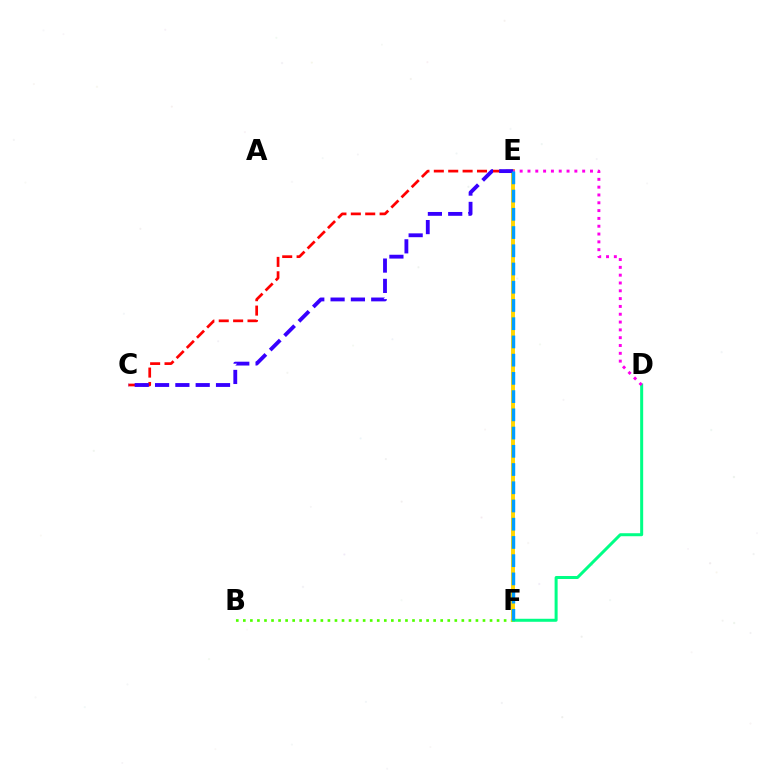{('C', 'E'): [{'color': '#ff0000', 'line_style': 'dashed', 'thickness': 1.95}, {'color': '#3700ff', 'line_style': 'dashed', 'thickness': 2.76}], ('B', 'F'): [{'color': '#4fff00', 'line_style': 'dotted', 'thickness': 1.92}], ('E', 'F'): [{'color': '#ffd500', 'line_style': 'solid', 'thickness': 2.82}, {'color': '#009eff', 'line_style': 'dashed', 'thickness': 2.48}], ('D', 'F'): [{'color': '#00ff86', 'line_style': 'solid', 'thickness': 2.17}], ('D', 'E'): [{'color': '#ff00ed', 'line_style': 'dotted', 'thickness': 2.12}]}